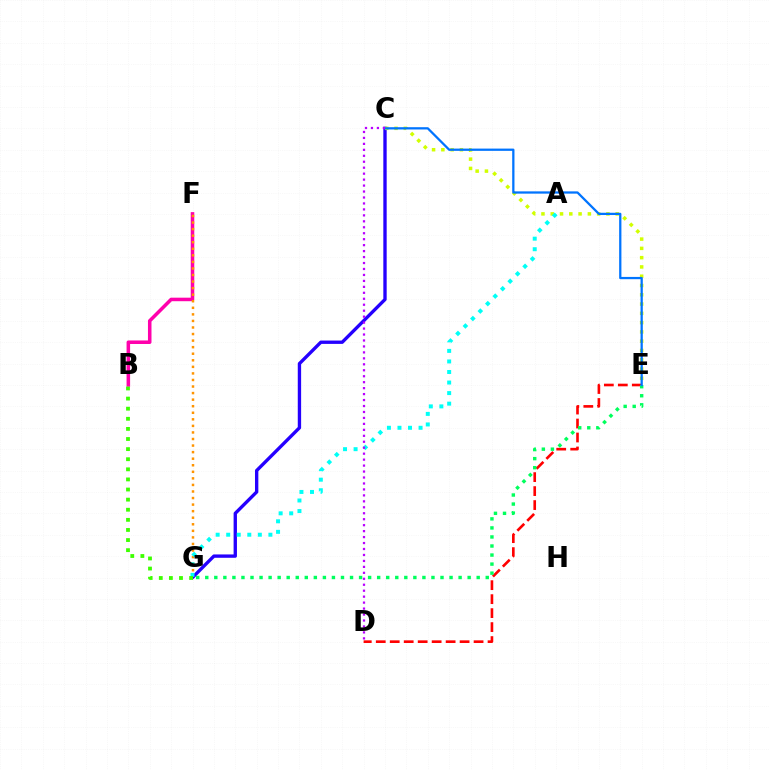{('B', 'F'): [{'color': '#ff00ac', 'line_style': 'solid', 'thickness': 2.54}], ('F', 'G'): [{'color': '#ff9400', 'line_style': 'dotted', 'thickness': 1.78}], ('C', 'G'): [{'color': '#2500ff', 'line_style': 'solid', 'thickness': 2.41}], ('C', 'E'): [{'color': '#d1ff00', 'line_style': 'dotted', 'thickness': 2.52}, {'color': '#0074ff', 'line_style': 'solid', 'thickness': 1.63}], ('A', 'G'): [{'color': '#00fff6', 'line_style': 'dotted', 'thickness': 2.87}], ('D', 'E'): [{'color': '#ff0000', 'line_style': 'dashed', 'thickness': 1.9}], ('E', 'G'): [{'color': '#00ff5c', 'line_style': 'dotted', 'thickness': 2.46}], ('B', 'G'): [{'color': '#3dff00', 'line_style': 'dotted', 'thickness': 2.75}], ('C', 'D'): [{'color': '#b900ff', 'line_style': 'dotted', 'thickness': 1.62}]}